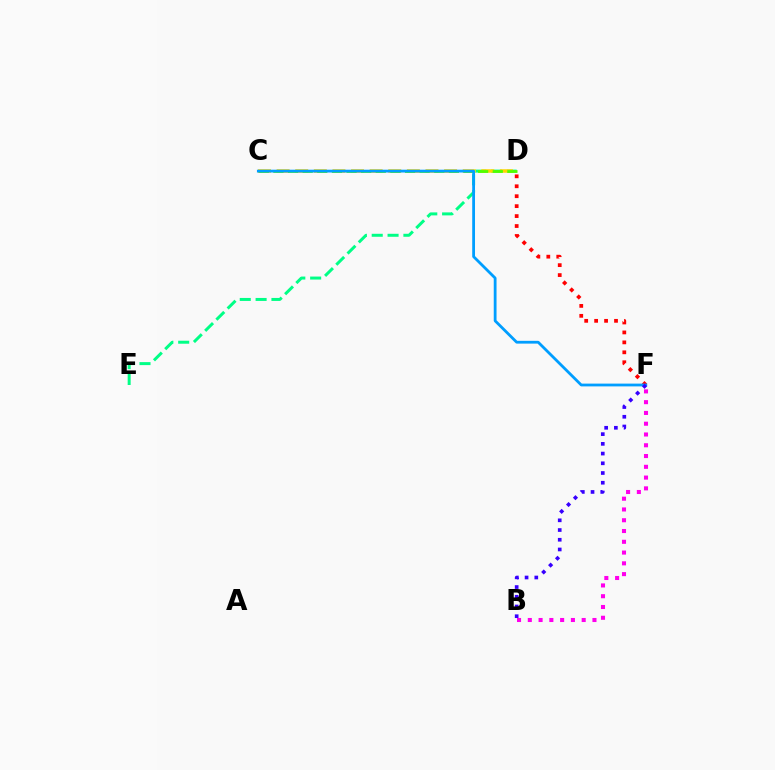{('D', 'E'): [{'color': '#00ff86', 'line_style': 'dashed', 'thickness': 2.15}], ('B', 'F'): [{'color': '#ff00ed', 'line_style': 'dotted', 'thickness': 2.93}, {'color': '#3700ff', 'line_style': 'dotted', 'thickness': 2.64}], ('C', 'D'): [{'color': '#ffd500', 'line_style': 'dashed', 'thickness': 2.53}, {'color': '#4fff00', 'line_style': 'dashed', 'thickness': 1.99}], ('D', 'F'): [{'color': '#ff0000', 'line_style': 'dotted', 'thickness': 2.7}], ('C', 'F'): [{'color': '#009eff', 'line_style': 'solid', 'thickness': 2.01}]}